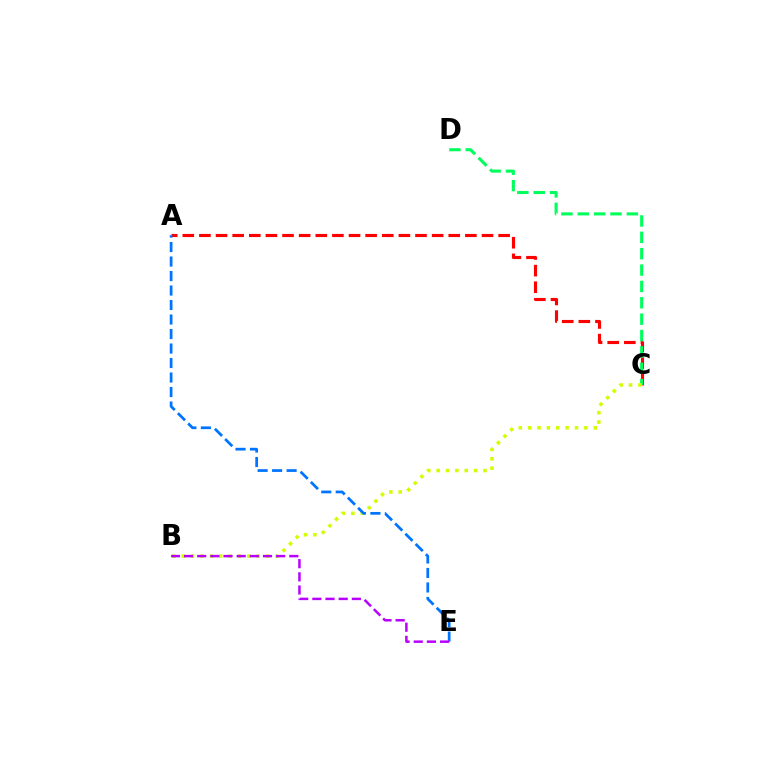{('A', 'C'): [{'color': '#ff0000', 'line_style': 'dashed', 'thickness': 2.26}], ('C', 'D'): [{'color': '#00ff5c', 'line_style': 'dashed', 'thickness': 2.22}], ('B', 'C'): [{'color': '#d1ff00', 'line_style': 'dotted', 'thickness': 2.54}], ('A', 'E'): [{'color': '#0074ff', 'line_style': 'dashed', 'thickness': 1.97}], ('B', 'E'): [{'color': '#b900ff', 'line_style': 'dashed', 'thickness': 1.79}]}